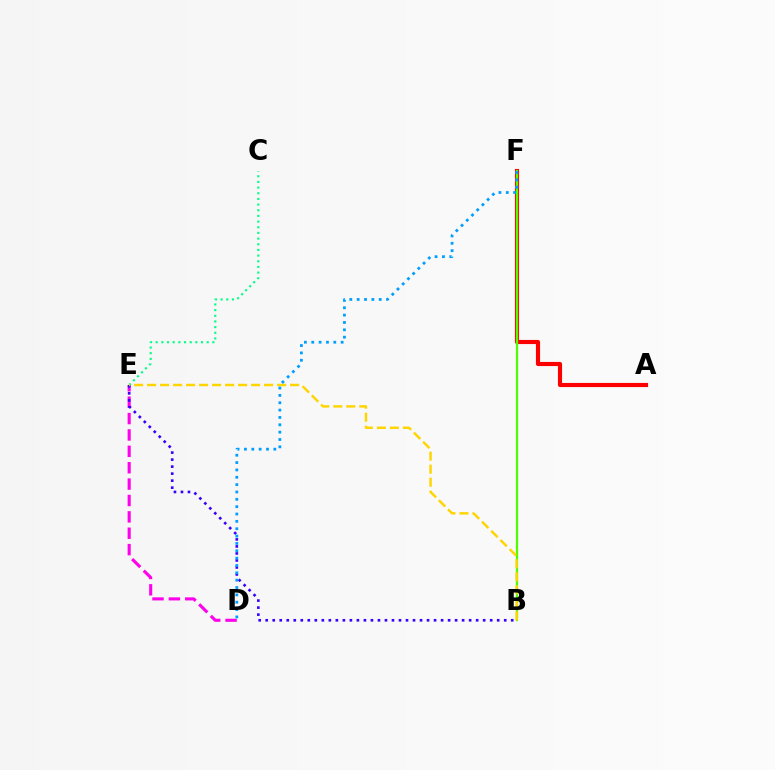{('A', 'F'): [{'color': '#ff0000', 'line_style': 'solid', 'thickness': 2.98}], ('D', 'E'): [{'color': '#ff00ed', 'line_style': 'dashed', 'thickness': 2.23}], ('B', 'E'): [{'color': '#3700ff', 'line_style': 'dotted', 'thickness': 1.91}, {'color': '#ffd500', 'line_style': 'dashed', 'thickness': 1.77}], ('C', 'E'): [{'color': '#00ff86', 'line_style': 'dotted', 'thickness': 1.54}], ('B', 'F'): [{'color': '#4fff00', 'line_style': 'solid', 'thickness': 1.62}], ('D', 'F'): [{'color': '#009eff', 'line_style': 'dotted', 'thickness': 2.0}]}